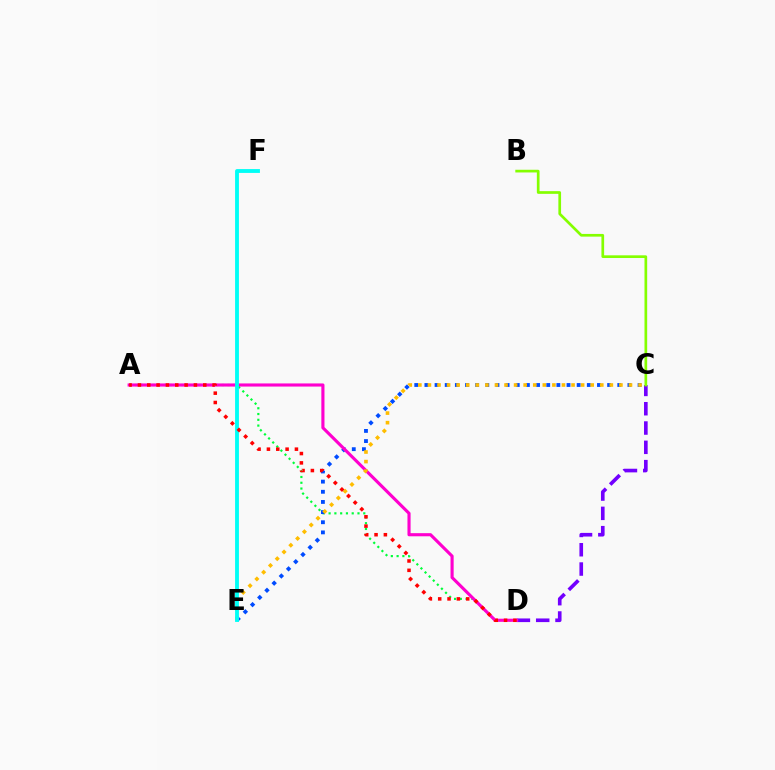{('A', 'D'): [{'color': '#00ff39', 'line_style': 'dotted', 'thickness': 1.57}, {'color': '#ff00cf', 'line_style': 'solid', 'thickness': 2.25}, {'color': '#ff0000', 'line_style': 'dotted', 'thickness': 2.54}], ('C', 'D'): [{'color': '#7200ff', 'line_style': 'dashed', 'thickness': 2.62}], ('C', 'E'): [{'color': '#004bff', 'line_style': 'dotted', 'thickness': 2.76}, {'color': '#ffbd00', 'line_style': 'dotted', 'thickness': 2.6}], ('E', 'F'): [{'color': '#00fff6', 'line_style': 'solid', 'thickness': 2.77}], ('B', 'C'): [{'color': '#84ff00', 'line_style': 'solid', 'thickness': 1.94}]}